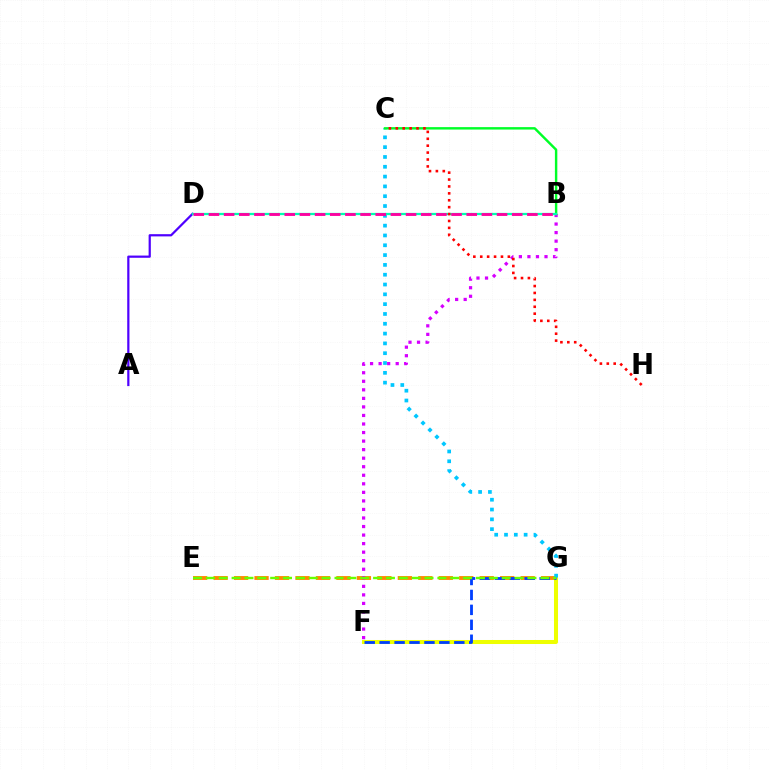{('F', 'G'): [{'color': '#eeff00', 'line_style': 'solid', 'thickness': 2.89}, {'color': '#003fff', 'line_style': 'dashed', 'thickness': 2.03}], ('A', 'D'): [{'color': '#4f00ff', 'line_style': 'solid', 'thickness': 1.6}], ('E', 'G'): [{'color': '#ff8800', 'line_style': 'dashed', 'thickness': 2.78}, {'color': '#66ff00', 'line_style': 'dashed', 'thickness': 1.75}], ('B', 'F'): [{'color': '#d600ff', 'line_style': 'dotted', 'thickness': 2.32}], ('C', 'G'): [{'color': '#00c7ff', 'line_style': 'dotted', 'thickness': 2.67}], ('B', 'C'): [{'color': '#00ff27', 'line_style': 'solid', 'thickness': 1.75}], ('B', 'D'): [{'color': '#00ffaf', 'line_style': 'solid', 'thickness': 1.63}, {'color': '#ff00a0', 'line_style': 'dashed', 'thickness': 2.06}], ('C', 'H'): [{'color': '#ff0000', 'line_style': 'dotted', 'thickness': 1.88}]}